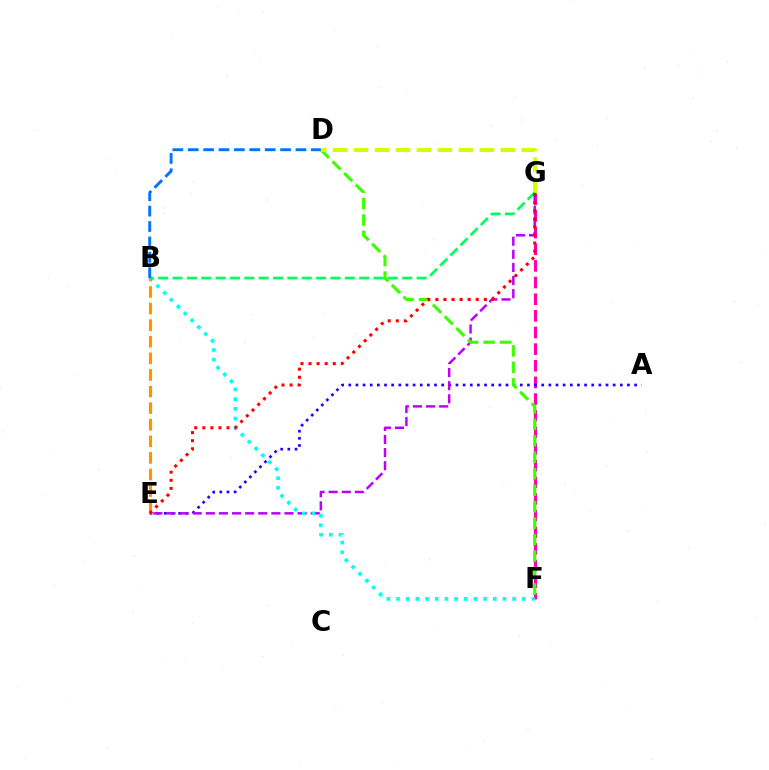{('F', 'G'): [{'color': '#ff00ac', 'line_style': 'dashed', 'thickness': 2.26}], ('A', 'E'): [{'color': '#2500ff', 'line_style': 'dotted', 'thickness': 1.94}], ('E', 'G'): [{'color': '#b900ff', 'line_style': 'dashed', 'thickness': 1.78}, {'color': '#ff0000', 'line_style': 'dotted', 'thickness': 2.19}], ('B', 'F'): [{'color': '#00fff6', 'line_style': 'dotted', 'thickness': 2.63}], ('D', 'F'): [{'color': '#3dff00', 'line_style': 'dashed', 'thickness': 2.24}], ('D', 'G'): [{'color': '#d1ff00', 'line_style': 'dashed', 'thickness': 2.85}], ('B', 'E'): [{'color': '#ff9400', 'line_style': 'dashed', 'thickness': 2.25}], ('B', 'G'): [{'color': '#00ff5c', 'line_style': 'dashed', 'thickness': 1.95}], ('B', 'D'): [{'color': '#0074ff', 'line_style': 'dashed', 'thickness': 2.09}]}